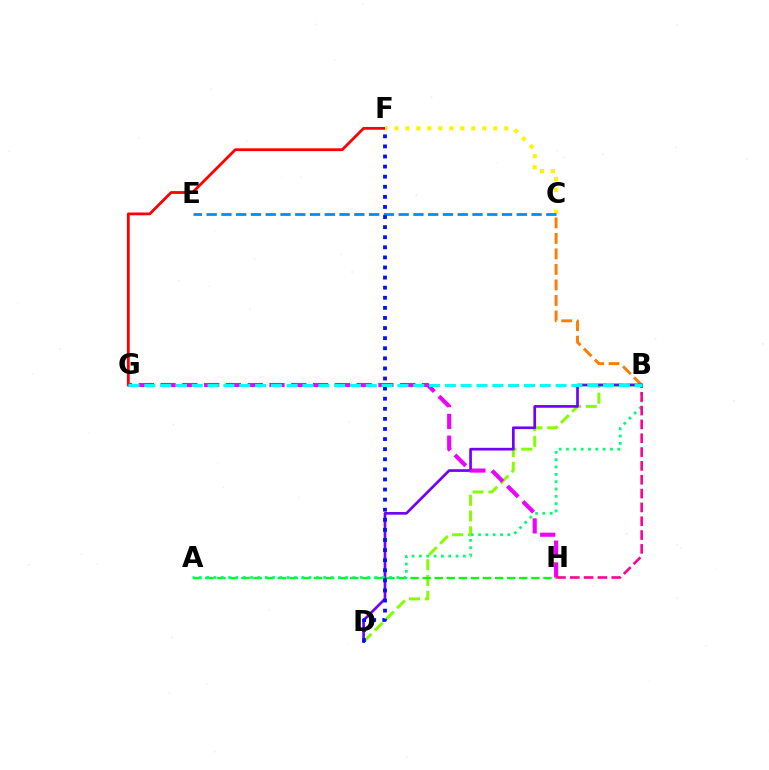{('F', 'G'): [{'color': '#ff0000', 'line_style': 'solid', 'thickness': 2.01}], ('B', 'D'): [{'color': '#84ff00', 'line_style': 'dashed', 'thickness': 2.15}, {'color': '#7200ff', 'line_style': 'solid', 'thickness': 1.94}], ('B', 'C'): [{'color': '#ff7c00', 'line_style': 'dashed', 'thickness': 2.11}], ('G', 'H'): [{'color': '#ee00ff', 'line_style': 'dashed', 'thickness': 2.96}], ('C', 'F'): [{'color': '#fcf500', 'line_style': 'dotted', 'thickness': 2.98}], ('C', 'E'): [{'color': '#008cff', 'line_style': 'dashed', 'thickness': 2.01}], ('A', 'H'): [{'color': '#08ff00', 'line_style': 'dashed', 'thickness': 1.64}], ('A', 'B'): [{'color': '#00ff74', 'line_style': 'dotted', 'thickness': 1.99}], ('D', 'F'): [{'color': '#0010ff', 'line_style': 'dotted', 'thickness': 2.74}], ('B', 'H'): [{'color': '#ff0094', 'line_style': 'dashed', 'thickness': 1.88}], ('B', 'G'): [{'color': '#00fff6', 'line_style': 'dashed', 'thickness': 2.15}]}